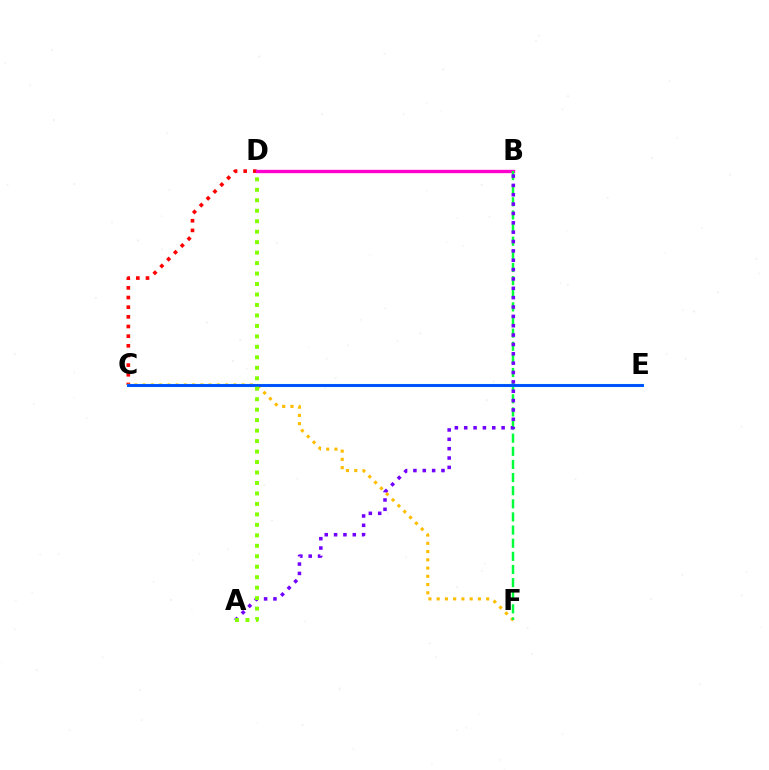{('C', 'D'): [{'color': '#ff0000', 'line_style': 'dotted', 'thickness': 2.62}], ('C', 'F'): [{'color': '#ffbd00', 'line_style': 'dotted', 'thickness': 2.24}], ('B', 'D'): [{'color': '#ff00cf', 'line_style': 'solid', 'thickness': 2.41}], ('B', 'F'): [{'color': '#00ff39', 'line_style': 'dashed', 'thickness': 1.78}], ('C', 'E'): [{'color': '#00fff6', 'line_style': 'solid', 'thickness': 2.25}, {'color': '#004bff', 'line_style': 'solid', 'thickness': 2.04}], ('A', 'B'): [{'color': '#7200ff', 'line_style': 'dotted', 'thickness': 2.54}], ('A', 'D'): [{'color': '#84ff00', 'line_style': 'dotted', 'thickness': 2.84}]}